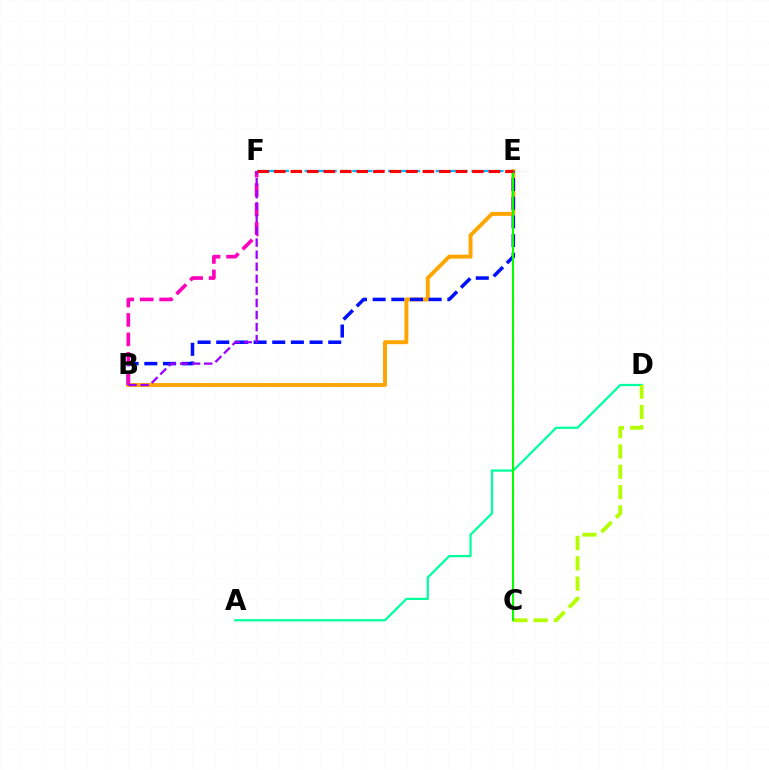{('A', 'D'): [{'color': '#00ff9d', 'line_style': 'solid', 'thickness': 1.61}], ('B', 'E'): [{'color': '#ffa500', 'line_style': 'solid', 'thickness': 2.83}, {'color': '#0010ff', 'line_style': 'dashed', 'thickness': 2.54}], ('C', 'D'): [{'color': '#b3ff00', 'line_style': 'dashed', 'thickness': 2.76}], ('E', 'F'): [{'color': '#00b5ff', 'line_style': 'dashed', 'thickness': 1.62}, {'color': '#ff0000', 'line_style': 'dashed', 'thickness': 2.24}], ('C', 'E'): [{'color': '#08ff00', 'line_style': 'solid', 'thickness': 1.51}], ('B', 'F'): [{'color': '#ff00bd', 'line_style': 'dashed', 'thickness': 2.64}, {'color': '#9b00ff', 'line_style': 'dashed', 'thickness': 1.64}]}